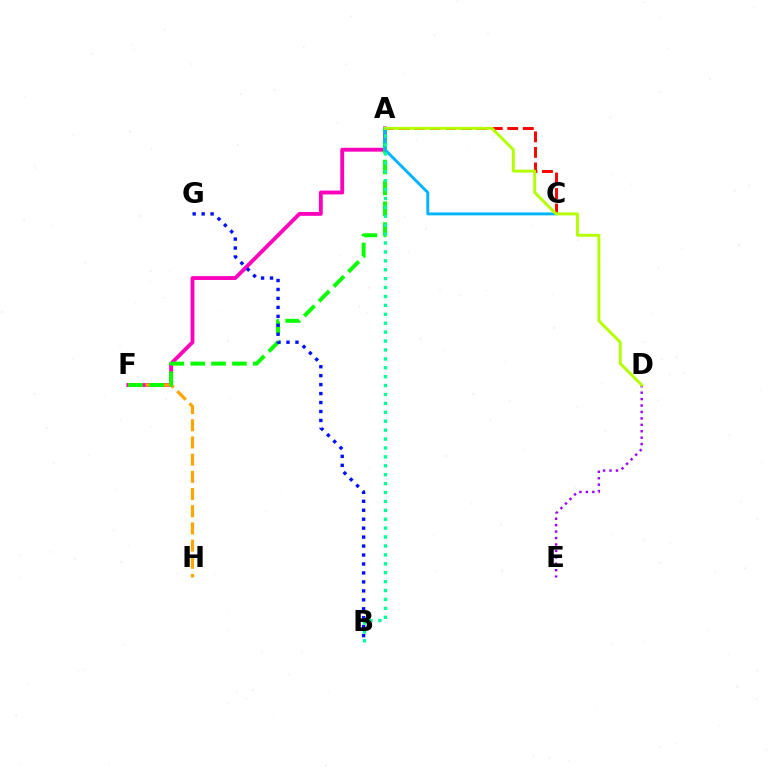{('A', 'C'): [{'color': '#ff0000', 'line_style': 'dashed', 'thickness': 2.11}, {'color': '#00b5ff', 'line_style': 'solid', 'thickness': 2.1}], ('D', 'E'): [{'color': '#9b00ff', 'line_style': 'dotted', 'thickness': 1.75}], ('A', 'F'): [{'color': '#ff00bd', 'line_style': 'solid', 'thickness': 2.77}, {'color': '#08ff00', 'line_style': 'dashed', 'thickness': 2.83}], ('F', 'H'): [{'color': '#ffa500', 'line_style': 'dashed', 'thickness': 2.33}], ('A', 'D'): [{'color': '#b3ff00', 'line_style': 'solid', 'thickness': 2.11}], ('A', 'B'): [{'color': '#00ff9d', 'line_style': 'dotted', 'thickness': 2.42}], ('B', 'G'): [{'color': '#0010ff', 'line_style': 'dotted', 'thickness': 2.43}]}